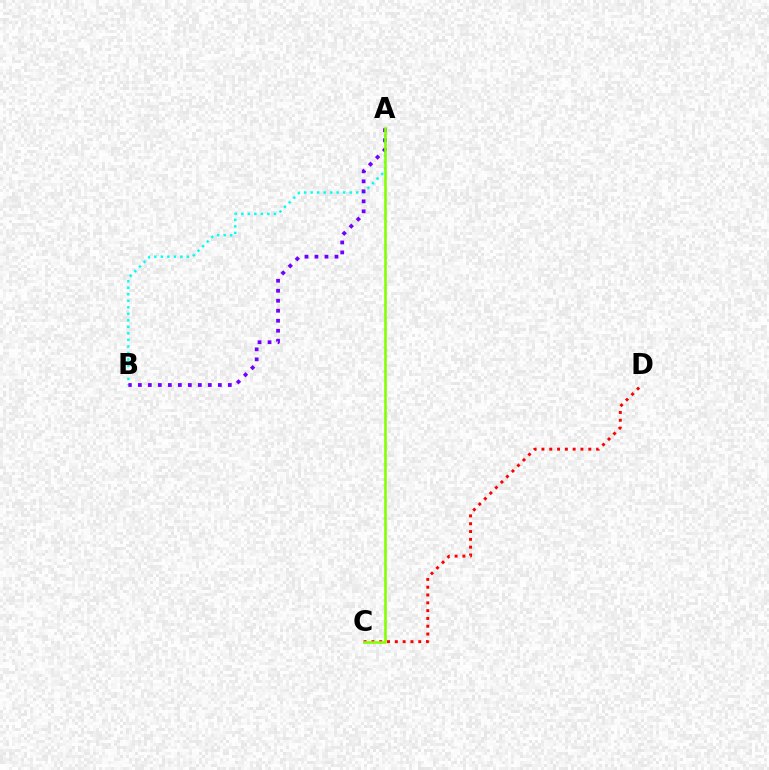{('A', 'B'): [{'color': '#00fff6', 'line_style': 'dotted', 'thickness': 1.77}, {'color': '#7200ff', 'line_style': 'dotted', 'thickness': 2.72}], ('C', 'D'): [{'color': '#ff0000', 'line_style': 'dotted', 'thickness': 2.12}], ('A', 'C'): [{'color': '#84ff00', 'line_style': 'solid', 'thickness': 1.86}]}